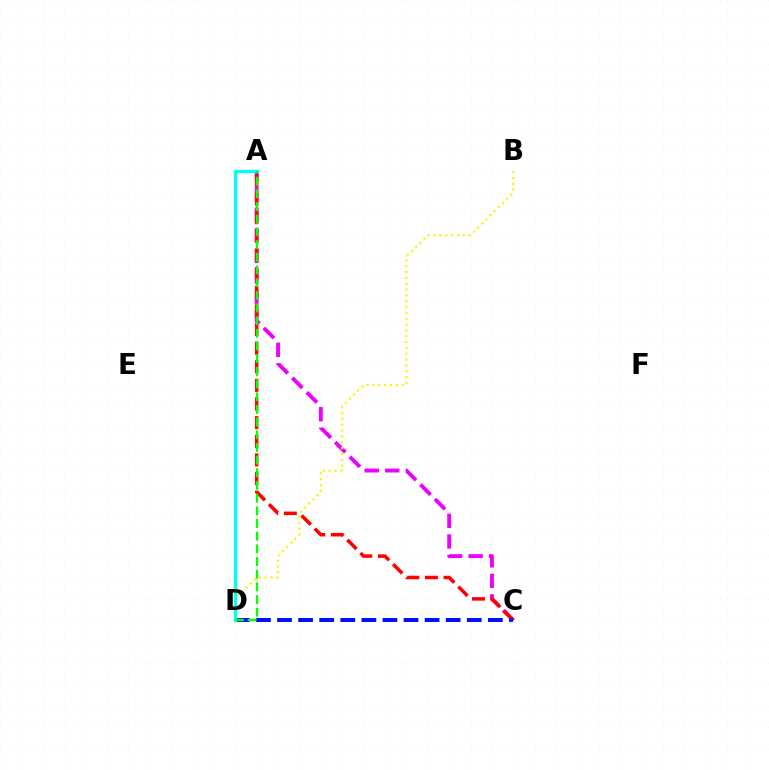{('A', 'C'): [{'color': '#ee00ff', 'line_style': 'dashed', 'thickness': 2.79}, {'color': '#ff0000', 'line_style': 'dashed', 'thickness': 2.53}], ('B', 'D'): [{'color': '#fcf500', 'line_style': 'dotted', 'thickness': 1.59}], ('C', 'D'): [{'color': '#0010ff', 'line_style': 'dashed', 'thickness': 2.86}], ('A', 'D'): [{'color': '#00fff6', 'line_style': 'solid', 'thickness': 2.43}, {'color': '#08ff00', 'line_style': 'dashed', 'thickness': 1.72}]}